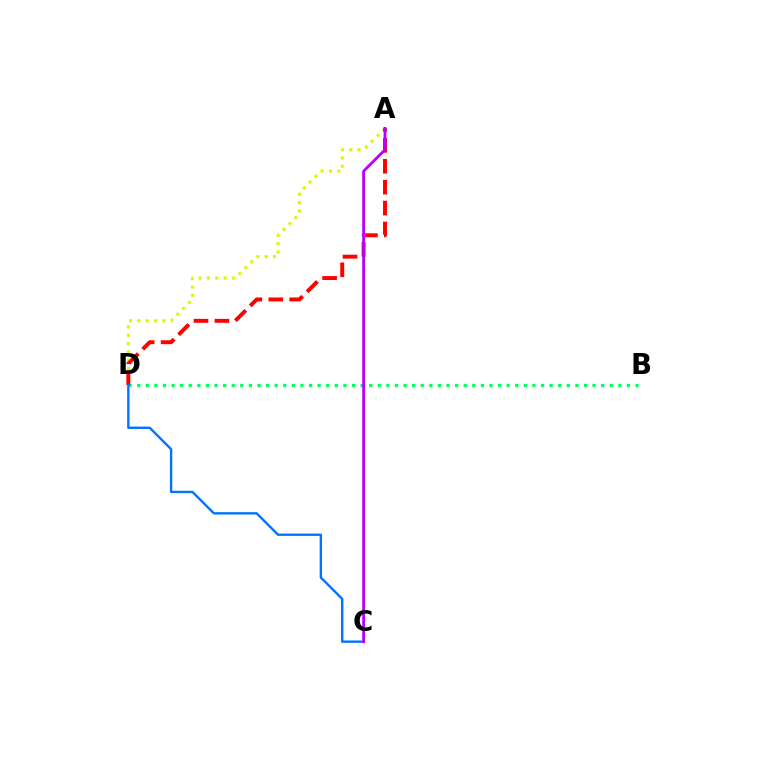{('A', 'D'): [{'color': '#d1ff00', 'line_style': 'dotted', 'thickness': 2.26}, {'color': '#ff0000', 'line_style': 'dashed', 'thickness': 2.84}], ('B', 'D'): [{'color': '#00ff5c', 'line_style': 'dotted', 'thickness': 2.33}], ('C', 'D'): [{'color': '#0074ff', 'line_style': 'solid', 'thickness': 1.71}], ('A', 'C'): [{'color': '#b900ff', 'line_style': 'solid', 'thickness': 2.01}]}